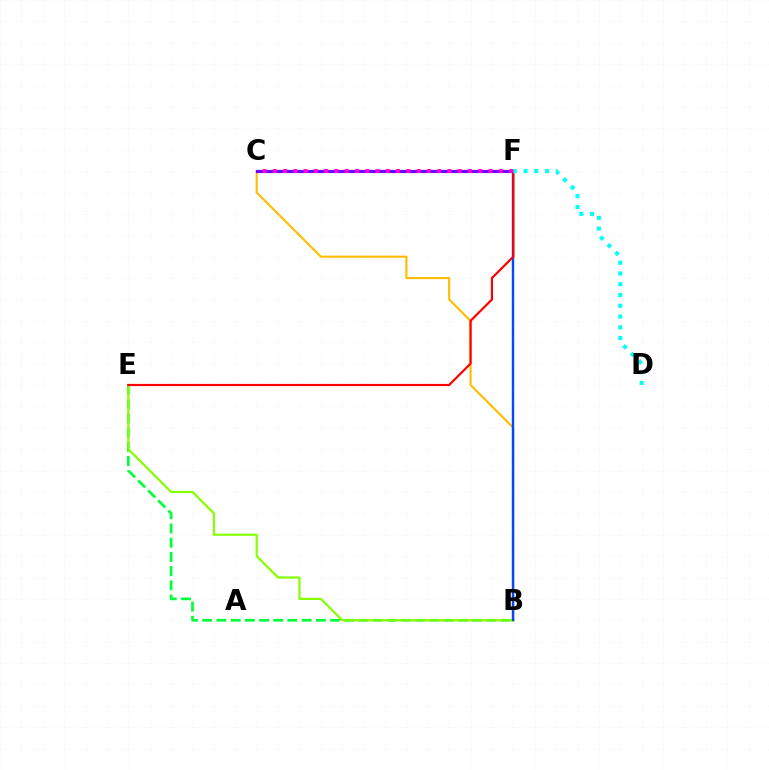{('B', 'E'): [{'color': '#00ff39', 'line_style': 'dashed', 'thickness': 1.93}, {'color': '#84ff00', 'line_style': 'solid', 'thickness': 1.58}], ('B', 'C'): [{'color': '#ffbd00', 'line_style': 'solid', 'thickness': 1.53}], ('C', 'F'): [{'color': '#7200ff', 'line_style': 'solid', 'thickness': 2.28}, {'color': '#ff00cf', 'line_style': 'dotted', 'thickness': 2.79}], ('B', 'F'): [{'color': '#004bff', 'line_style': 'solid', 'thickness': 1.74}], ('E', 'F'): [{'color': '#ff0000', 'line_style': 'solid', 'thickness': 1.59}], ('D', 'F'): [{'color': '#00fff6', 'line_style': 'dotted', 'thickness': 2.92}]}